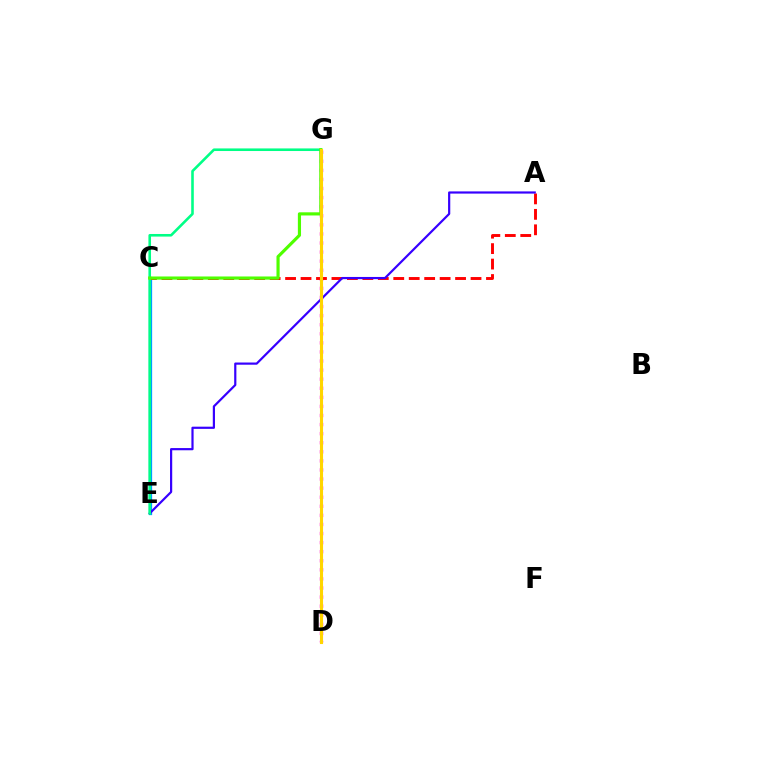{('C', 'E'): [{'color': '#009eff', 'line_style': 'solid', 'thickness': 2.36}], ('D', 'G'): [{'color': '#ff00ed', 'line_style': 'dotted', 'thickness': 2.47}, {'color': '#ffd500', 'line_style': 'solid', 'thickness': 2.23}], ('A', 'C'): [{'color': '#ff0000', 'line_style': 'dashed', 'thickness': 2.1}], ('A', 'E'): [{'color': '#3700ff', 'line_style': 'solid', 'thickness': 1.58}], ('E', 'G'): [{'color': '#00ff86', 'line_style': 'solid', 'thickness': 1.87}], ('C', 'G'): [{'color': '#4fff00', 'line_style': 'solid', 'thickness': 2.27}]}